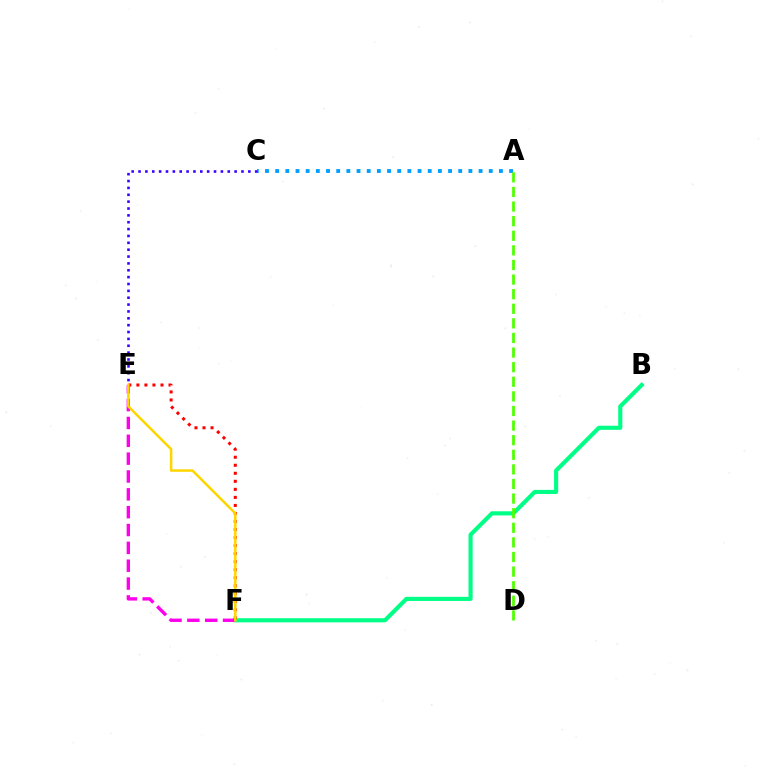{('A', 'C'): [{'color': '#009eff', 'line_style': 'dotted', 'thickness': 2.76}], ('B', 'F'): [{'color': '#00ff86', 'line_style': 'solid', 'thickness': 2.97}], ('E', 'F'): [{'color': '#ff00ed', 'line_style': 'dashed', 'thickness': 2.42}, {'color': '#ff0000', 'line_style': 'dotted', 'thickness': 2.18}, {'color': '#ffd500', 'line_style': 'solid', 'thickness': 1.8}], ('A', 'D'): [{'color': '#4fff00', 'line_style': 'dashed', 'thickness': 1.98}], ('C', 'E'): [{'color': '#3700ff', 'line_style': 'dotted', 'thickness': 1.86}]}